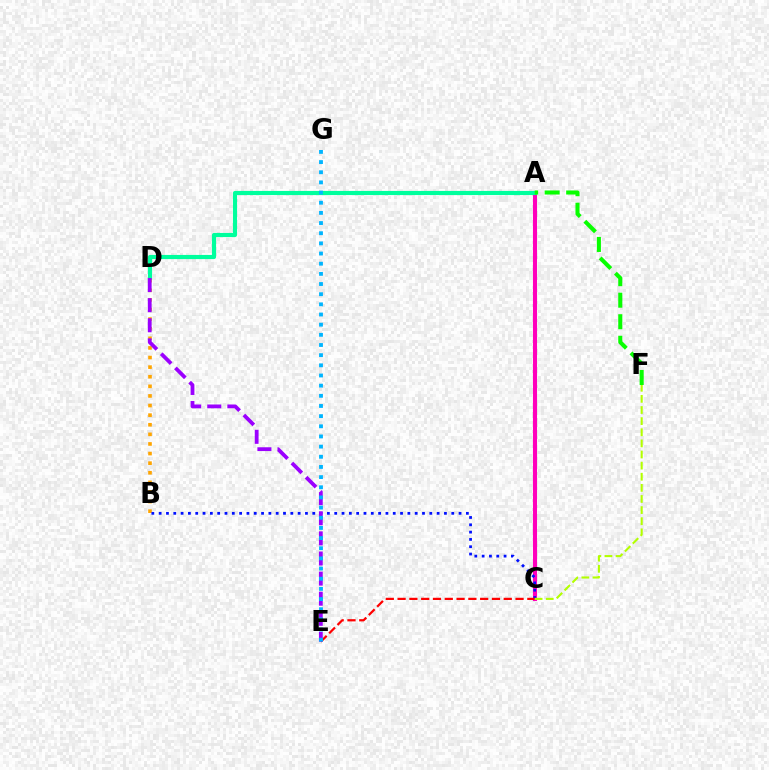{('A', 'C'): [{'color': '#ff00bd', 'line_style': 'solid', 'thickness': 2.95}], ('A', 'D'): [{'color': '#00ff9d', 'line_style': 'solid', 'thickness': 2.98}], ('B', 'D'): [{'color': '#ffa500', 'line_style': 'dotted', 'thickness': 2.61}], ('A', 'F'): [{'color': '#08ff00', 'line_style': 'dashed', 'thickness': 2.93}], ('B', 'C'): [{'color': '#0010ff', 'line_style': 'dotted', 'thickness': 1.99}], ('C', 'E'): [{'color': '#ff0000', 'line_style': 'dashed', 'thickness': 1.6}], ('C', 'F'): [{'color': '#b3ff00', 'line_style': 'dashed', 'thickness': 1.51}], ('D', 'E'): [{'color': '#9b00ff', 'line_style': 'dashed', 'thickness': 2.73}], ('E', 'G'): [{'color': '#00b5ff', 'line_style': 'dotted', 'thickness': 2.76}]}